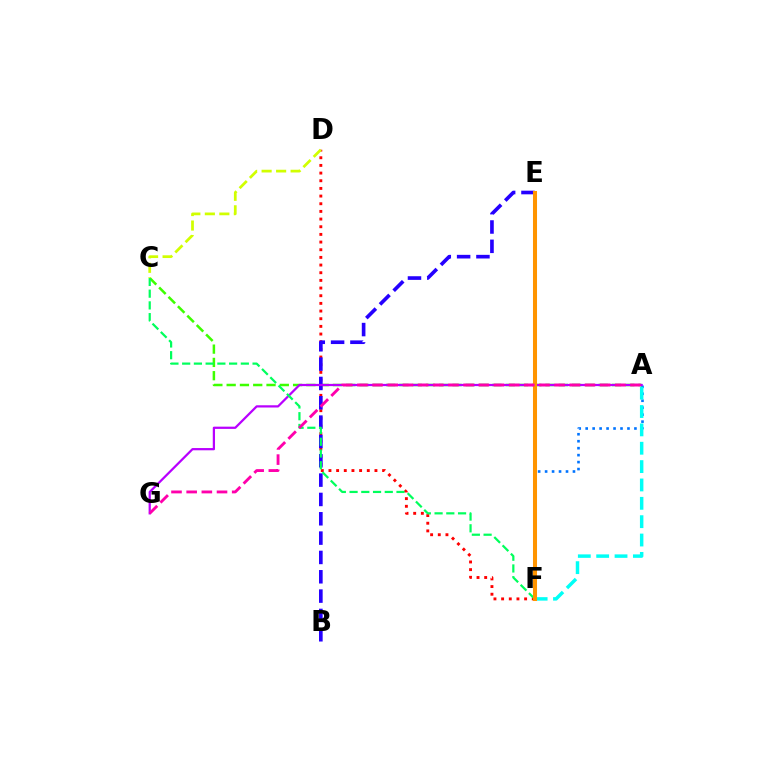{('D', 'F'): [{'color': '#ff0000', 'line_style': 'dotted', 'thickness': 2.08}], ('A', 'F'): [{'color': '#0074ff', 'line_style': 'dotted', 'thickness': 1.89}, {'color': '#00fff6', 'line_style': 'dashed', 'thickness': 2.49}], ('A', 'C'): [{'color': '#3dff00', 'line_style': 'dashed', 'thickness': 1.81}], ('B', 'E'): [{'color': '#2500ff', 'line_style': 'dashed', 'thickness': 2.63}], ('A', 'G'): [{'color': '#b900ff', 'line_style': 'solid', 'thickness': 1.61}, {'color': '#ff00ac', 'line_style': 'dashed', 'thickness': 2.06}], ('C', 'F'): [{'color': '#00ff5c', 'line_style': 'dashed', 'thickness': 1.59}], ('E', 'F'): [{'color': '#ff9400', 'line_style': 'solid', 'thickness': 2.91}], ('C', 'D'): [{'color': '#d1ff00', 'line_style': 'dashed', 'thickness': 1.97}]}